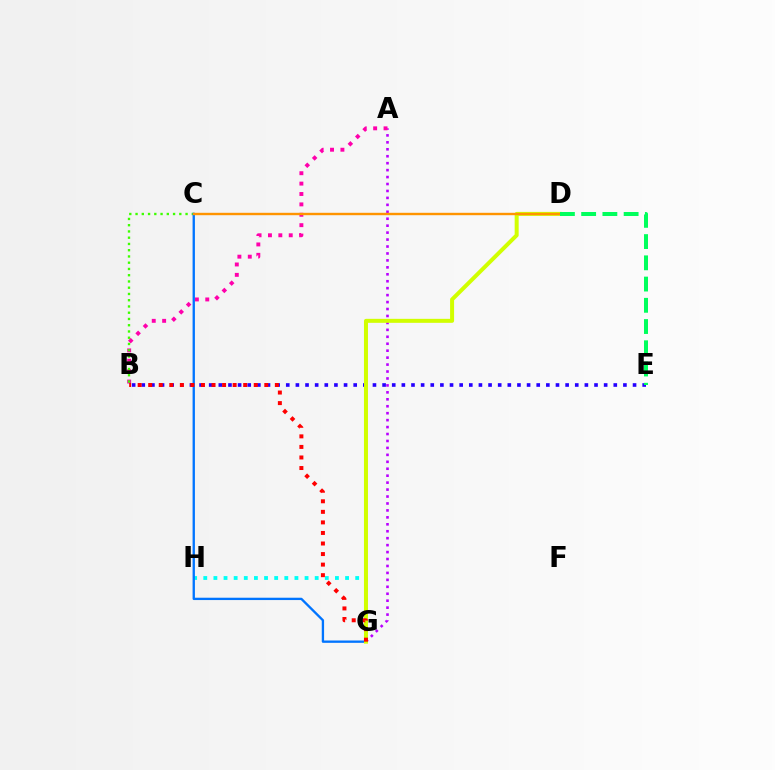{('G', 'H'): [{'color': '#00fff6', 'line_style': 'dotted', 'thickness': 2.75}], ('A', 'G'): [{'color': '#b900ff', 'line_style': 'dotted', 'thickness': 1.89}], ('B', 'E'): [{'color': '#2500ff', 'line_style': 'dotted', 'thickness': 2.62}], ('A', 'B'): [{'color': '#ff00ac', 'line_style': 'dotted', 'thickness': 2.82}], ('B', 'C'): [{'color': '#3dff00', 'line_style': 'dotted', 'thickness': 1.7}], ('C', 'G'): [{'color': '#0074ff', 'line_style': 'solid', 'thickness': 1.68}], ('D', 'G'): [{'color': '#d1ff00', 'line_style': 'solid', 'thickness': 2.88}], ('C', 'D'): [{'color': '#ff9400', 'line_style': 'solid', 'thickness': 1.73}], ('B', 'G'): [{'color': '#ff0000', 'line_style': 'dotted', 'thickness': 2.87}], ('D', 'E'): [{'color': '#00ff5c', 'line_style': 'dashed', 'thickness': 2.88}]}